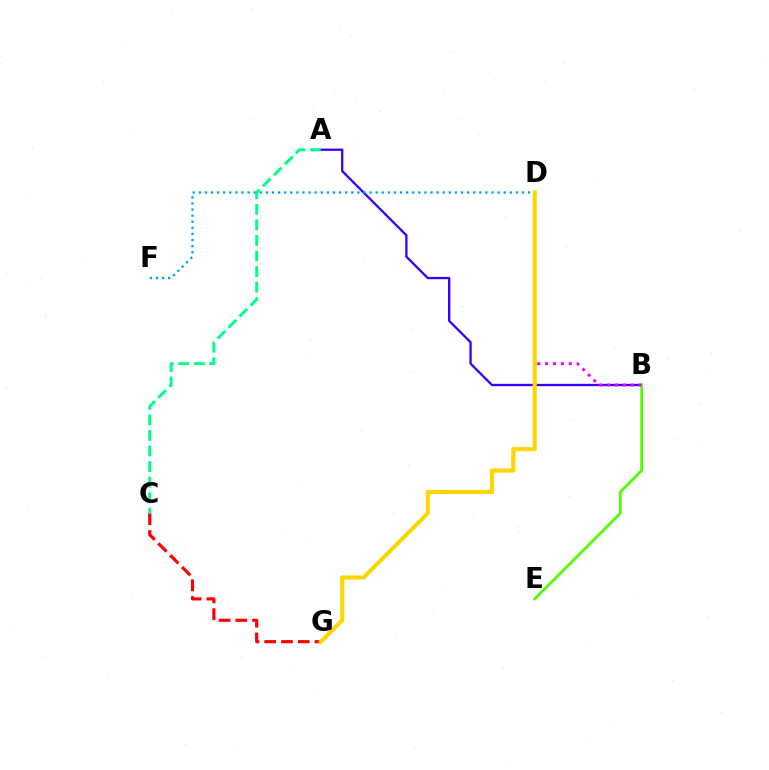{('A', 'B'): [{'color': '#3700ff', 'line_style': 'solid', 'thickness': 1.66}], ('B', 'E'): [{'color': '#4fff00', 'line_style': 'solid', 'thickness': 1.99}], ('D', 'F'): [{'color': '#009eff', 'line_style': 'dotted', 'thickness': 1.66}], ('B', 'D'): [{'color': '#ff00ed', 'line_style': 'dotted', 'thickness': 2.14}], ('C', 'G'): [{'color': '#ff0000', 'line_style': 'dashed', 'thickness': 2.28}], ('A', 'C'): [{'color': '#00ff86', 'line_style': 'dashed', 'thickness': 2.11}], ('D', 'G'): [{'color': '#ffd500', 'line_style': 'solid', 'thickness': 2.96}]}